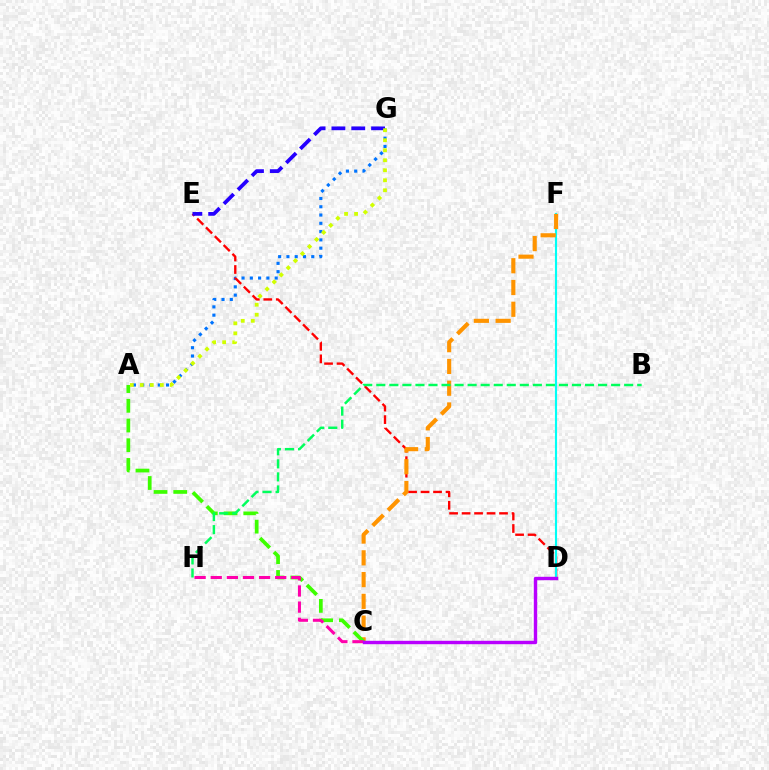{('A', 'G'): [{'color': '#0074ff', 'line_style': 'dotted', 'thickness': 2.25}, {'color': '#d1ff00', 'line_style': 'dotted', 'thickness': 2.72}], ('D', 'E'): [{'color': '#ff0000', 'line_style': 'dashed', 'thickness': 1.7}], ('E', 'G'): [{'color': '#2500ff', 'line_style': 'dashed', 'thickness': 2.69}], ('D', 'F'): [{'color': '#00fff6', 'line_style': 'solid', 'thickness': 1.53}], ('C', 'F'): [{'color': '#ff9400', 'line_style': 'dashed', 'thickness': 2.96}], ('A', 'C'): [{'color': '#3dff00', 'line_style': 'dashed', 'thickness': 2.68}], ('B', 'H'): [{'color': '#00ff5c', 'line_style': 'dashed', 'thickness': 1.77}], ('C', 'H'): [{'color': '#ff00ac', 'line_style': 'dashed', 'thickness': 2.19}], ('C', 'D'): [{'color': '#b900ff', 'line_style': 'solid', 'thickness': 2.45}]}